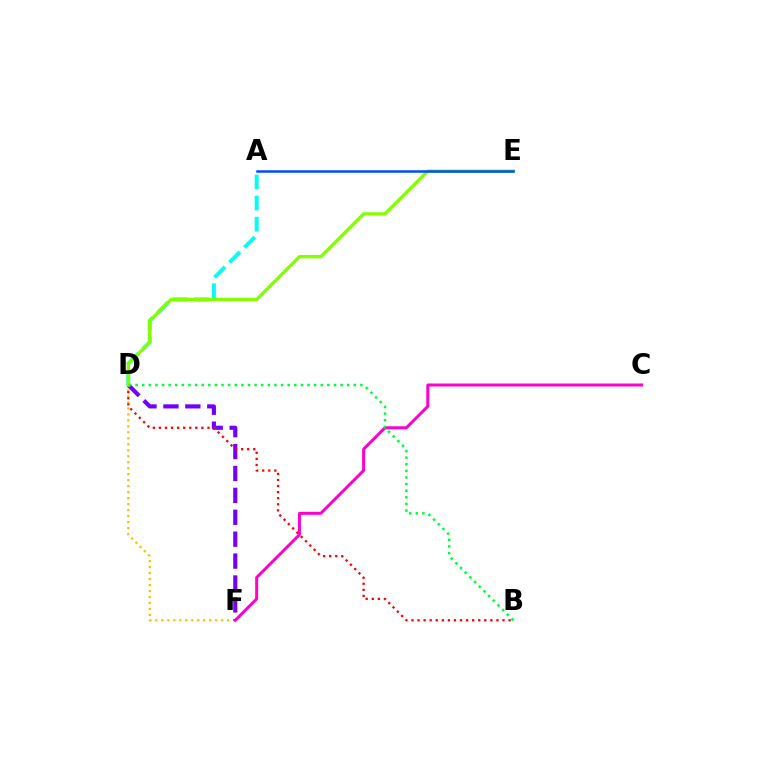{('A', 'D'): [{'color': '#00fff6', 'line_style': 'dashed', 'thickness': 2.86}], ('D', 'F'): [{'color': '#ffbd00', 'line_style': 'dotted', 'thickness': 1.63}, {'color': '#7200ff', 'line_style': 'dashed', 'thickness': 2.98}], ('B', 'D'): [{'color': '#ff0000', 'line_style': 'dotted', 'thickness': 1.65}, {'color': '#00ff39', 'line_style': 'dotted', 'thickness': 1.8}], ('D', 'E'): [{'color': '#84ff00', 'line_style': 'solid', 'thickness': 2.39}], ('C', 'F'): [{'color': '#ff00cf', 'line_style': 'solid', 'thickness': 2.16}], ('A', 'E'): [{'color': '#004bff', 'line_style': 'solid', 'thickness': 1.8}]}